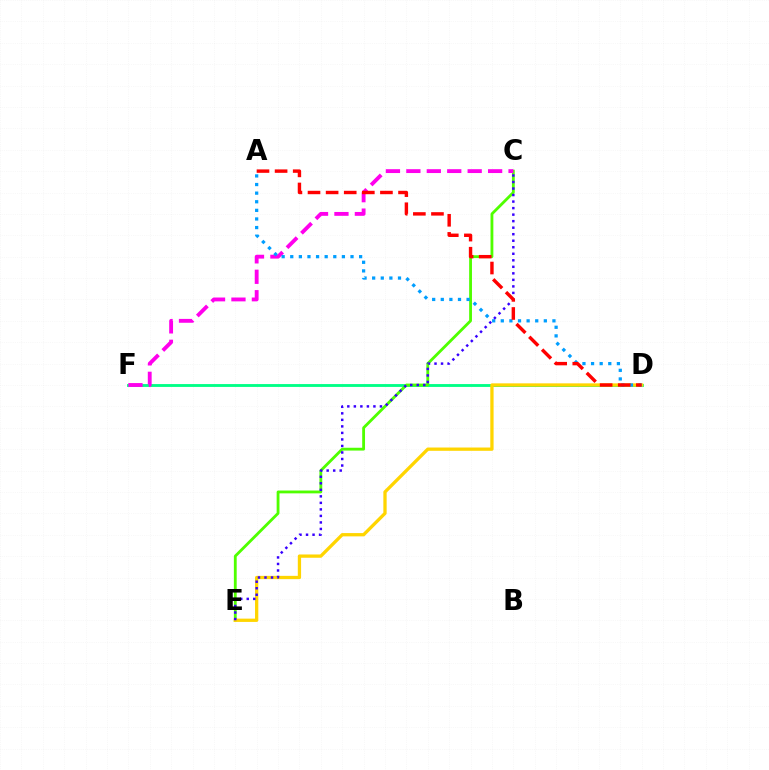{('D', 'F'): [{'color': '#00ff86', 'line_style': 'solid', 'thickness': 2.06}], ('C', 'E'): [{'color': '#4fff00', 'line_style': 'solid', 'thickness': 2.03}, {'color': '#3700ff', 'line_style': 'dotted', 'thickness': 1.77}], ('D', 'E'): [{'color': '#ffd500', 'line_style': 'solid', 'thickness': 2.37}], ('C', 'F'): [{'color': '#ff00ed', 'line_style': 'dashed', 'thickness': 2.78}], ('A', 'D'): [{'color': '#009eff', 'line_style': 'dotted', 'thickness': 2.34}, {'color': '#ff0000', 'line_style': 'dashed', 'thickness': 2.46}]}